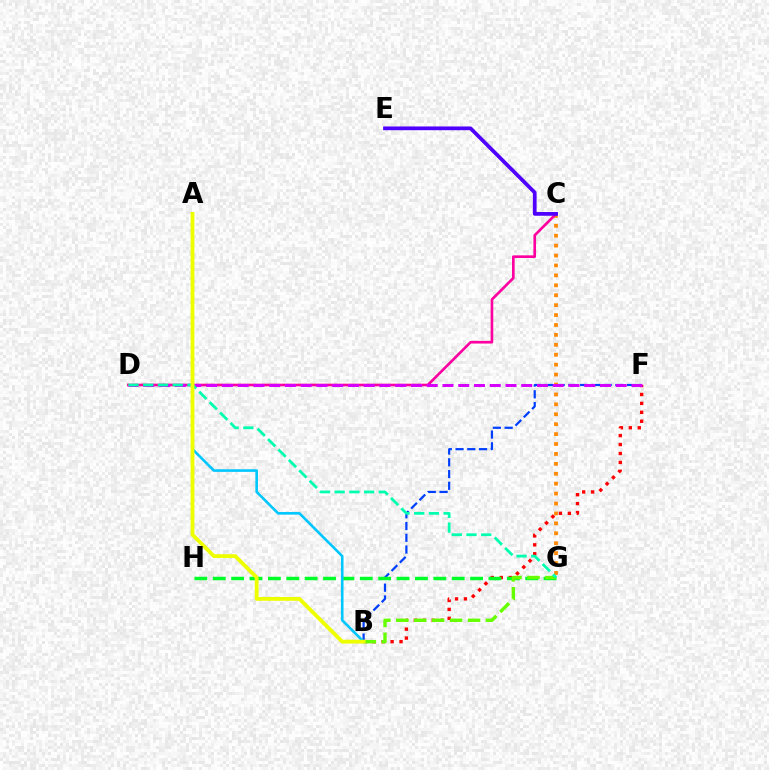{('B', 'F'): [{'color': '#ff0000', 'line_style': 'dotted', 'thickness': 2.43}, {'color': '#003fff', 'line_style': 'dashed', 'thickness': 1.6}], ('C', 'G'): [{'color': '#ff8800', 'line_style': 'dotted', 'thickness': 2.7}], ('G', 'H'): [{'color': '#00ff27', 'line_style': 'dashed', 'thickness': 2.5}], ('B', 'G'): [{'color': '#66ff00', 'line_style': 'dashed', 'thickness': 2.44}], ('C', 'D'): [{'color': '#ff00a0', 'line_style': 'solid', 'thickness': 1.91}], ('D', 'F'): [{'color': '#d600ff', 'line_style': 'dashed', 'thickness': 2.14}], ('A', 'B'): [{'color': '#00c7ff', 'line_style': 'solid', 'thickness': 1.88}, {'color': '#eeff00', 'line_style': 'solid', 'thickness': 2.76}], ('D', 'G'): [{'color': '#00ffaf', 'line_style': 'dashed', 'thickness': 2.0}], ('C', 'E'): [{'color': '#4f00ff', 'line_style': 'solid', 'thickness': 2.69}]}